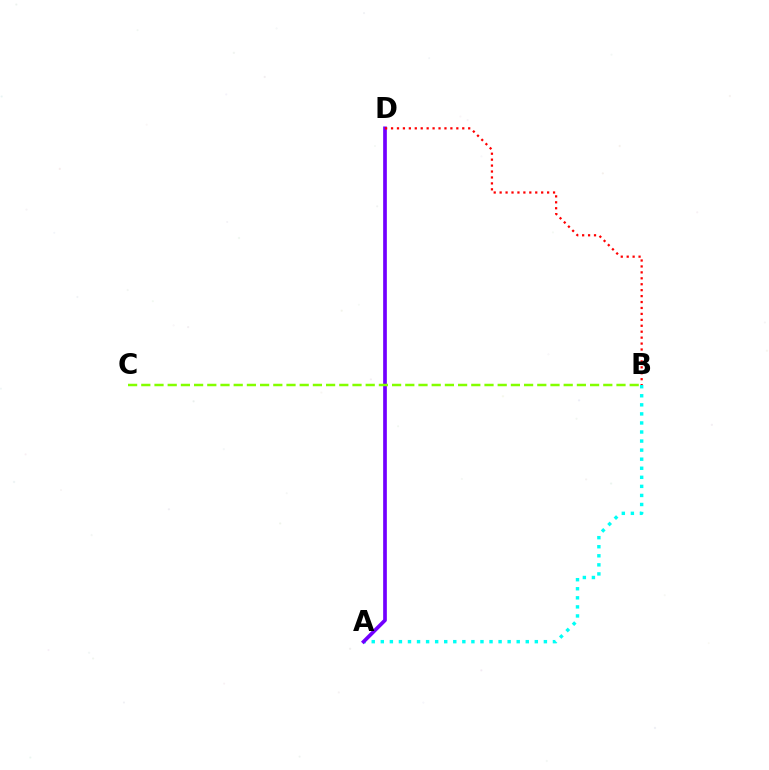{('A', 'B'): [{'color': '#00fff6', 'line_style': 'dotted', 'thickness': 2.46}], ('A', 'D'): [{'color': '#7200ff', 'line_style': 'solid', 'thickness': 2.66}], ('B', 'D'): [{'color': '#ff0000', 'line_style': 'dotted', 'thickness': 1.61}], ('B', 'C'): [{'color': '#84ff00', 'line_style': 'dashed', 'thickness': 1.79}]}